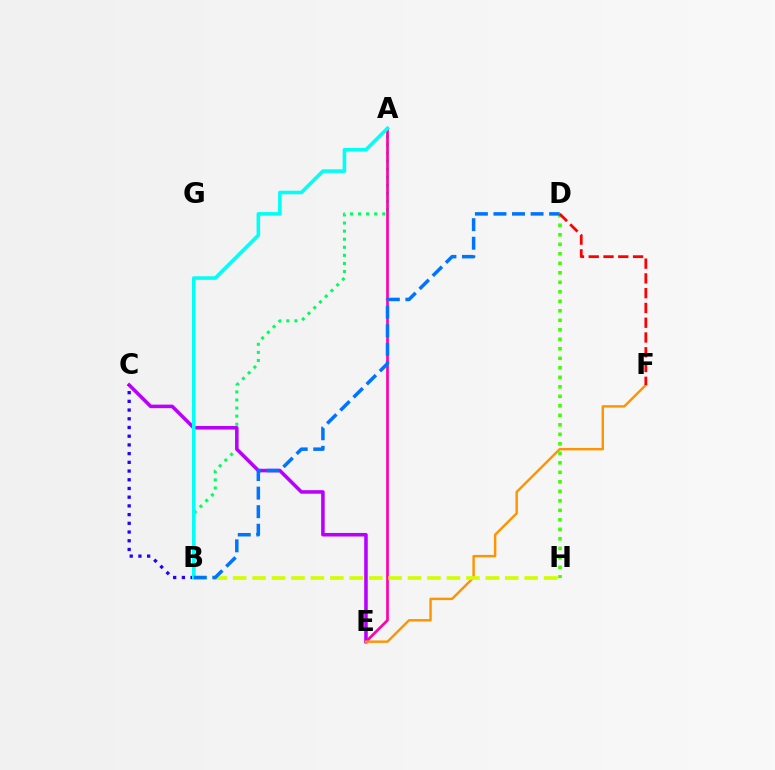{('A', 'B'): [{'color': '#00ff5c', 'line_style': 'dotted', 'thickness': 2.2}, {'color': '#00fff6', 'line_style': 'solid', 'thickness': 2.58}], ('C', 'E'): [{'color': '#b900ff', 'line_style': 'solid', 'thickness': 2.55}], ('A', 'E'): [{'color': '#ff00ac', 'line_style': 'solid', 'thickness': 1.93}], ('E', 'F'): [{'color': '#ff9400', 'line_style': 'solid', 'thickness': 1.75}], ('B', 'H'): [{'color': '#d1ff00', 'line_style': 'dashed', 'thickness': 2.64}], ('B', 'C'): [{'color': '#2500ff', 'line_style': 'dotted', 'thickness': 2.37}], ('D', 'H'): [{'color': '#3dff00', 'line_style': 'dotted', 'thickness': 2.58}], ('D', 'F'): [{'color': '#ff0000', 'line_style': 'dashed', 'thickness': 2.01}], ('B', 'D'): [{'color': '#0074ff', 'line_style': 'dashed', 'thickness': 2.52}]}